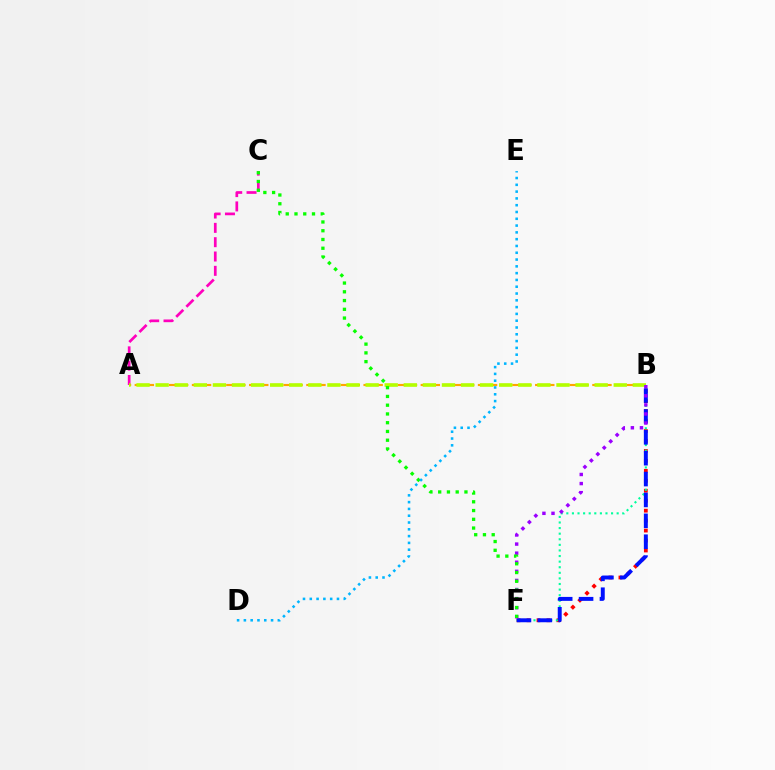{('B', 'F'): [{'color': '#ff0000', 'line_style': 'dotted', 'thickness': 2.71}, {'color': '#00ff9d', 'line_style': 'dotted', 'thickness': 1.52}, {'color': '#0010ff', 'line_style': 'dashed', 'thickness': 2.84}, {'color': '#9b00ff', 'line_style': 'dotted', 'thickness': 2.47}], ('A', 'B'): [{'color': '#ffa500', 'line_style': 'dashed', 'thickness': 1.55}, {'color': '#b3ff00', 'line_style': 'dashed', 'thickness': 2.59}], ('A', 'C'): [{'color': '#ff00bd', 'line_style': 'dashed', 'thickness': 1.95}], ('C', 'F'): [{'color': '#08ff00', 'line_style': 'dotted', 'thickness': 2.38}], ('D', 'E'): [{'color': '#00b5ff', 'line_style': 'dotted', 'thickness': 1.85}]}